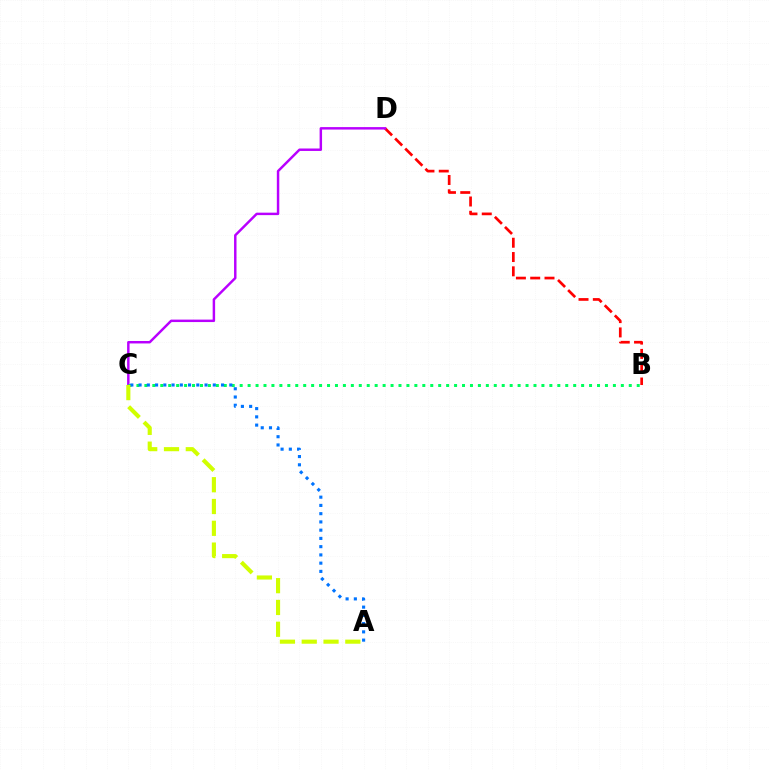{('B', 'D'): [{'color': '#ff0000', 'line_style': 'dashed', 'thickness': 1.94}], ('C', 'D'): [{'color': '#b900ff', 'line_style': 'solid', 'thickness': 1.77}], ('B', 'C'): [{'color': '#00ff5c', 'line_style': 'dotted', 'thickness': 2.16}], ('A', 'C'): [{'color': '#0074ff', 'line_style': 'dotted', 'thickness': 2.24}, {'color': '#d1ff00', 'line_style': 'dashed', 'thickness': 2.96}]}